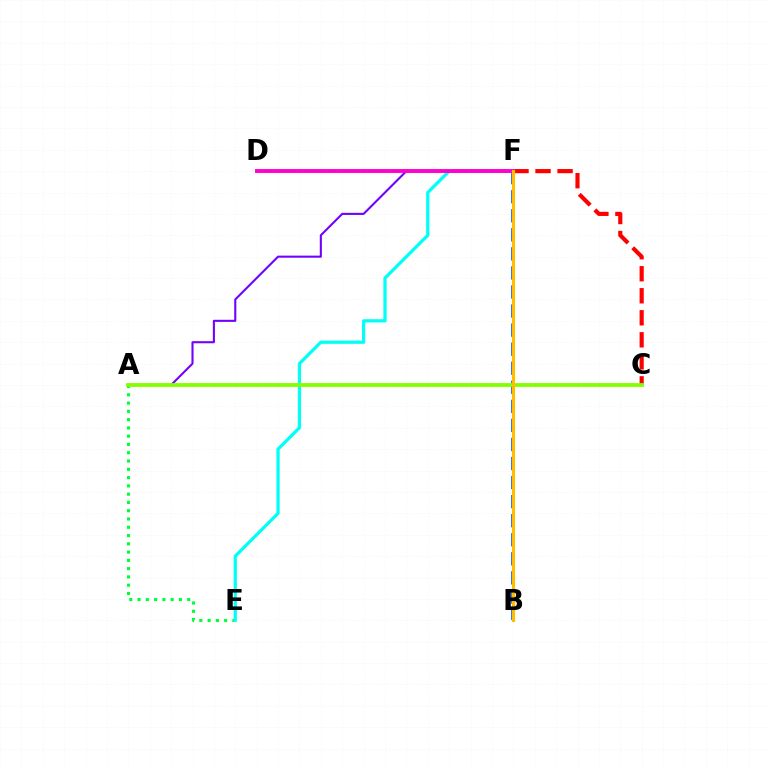{('B', 'F'): [{'color': '#004bff', 'line_style': 'dashed', 'thickness': 2.59}, {'color': '#ffbd00', 'line_style': 'solid', 'thickness': 2.24}], ('A', 'E'): [{'color': '#00ff39', 'line_style': 'dotted', 'thickness': 2.25}], ('E', 'F'): [{'color': '#00fff6', 'line_style': 'solid', 'thickness': 2.33}], ('C', 'F'): [{'color': '#ff0000', 'line_style': 'dashed', 'thickness': 2.99}], ('A', 'F'): [{'color': '#7200ff', 'line_style': 'solid', 'thickness': 1.5}], ('A', 'C'): [{'color': '#84ff00', 'line_style': 'solid', 'thickness': 2.75}], ('D', 'F'): [{'color': '#ff00cf', 'line_style': 'solid', 'thickness': 2.81}]}